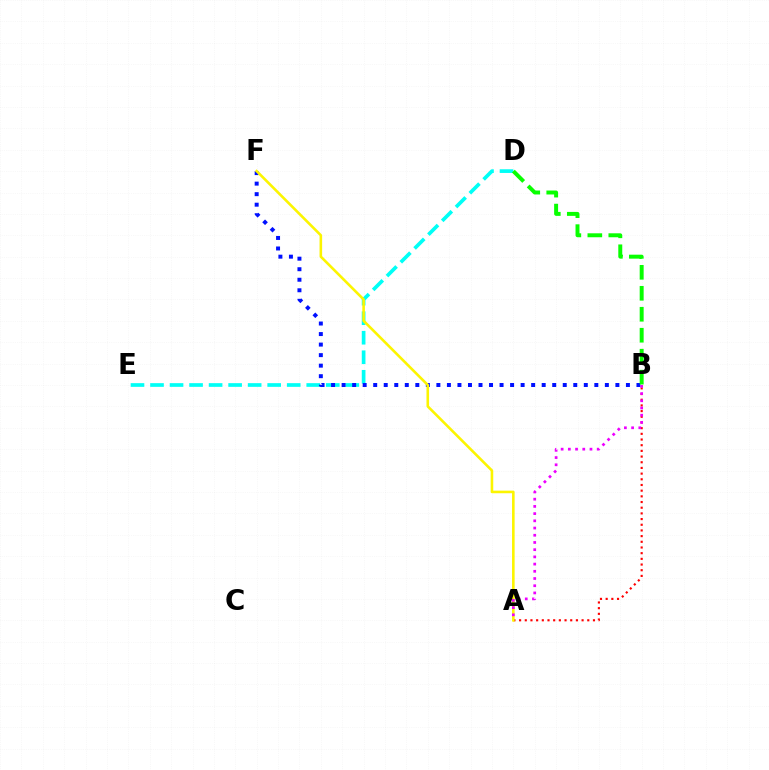{('D', 'E'): [{'color': '#00fff6', 'line_style': 'dashed', 'thickness': 2.65}], ('A', 'B'): [{'color': '#ff0000', 'line_style': 'dotted', 'thickness': 1.54}, {'color': '#ee00ff', 'line_style': 'dotted', 'thickness': 1.96}], ('B', 'F'): [{'color': '#0010ff', 'line_style': 'dotted', 'thickness': 2.86}], ('B', 'D'): [{'color': '#08ff00', 'line_style': 'dashed', 'thickness': 2.85}], ('A', 'F'): [{'color': '#fcf500', 'line_style': 'solid', 'thickness': 1.87}]}